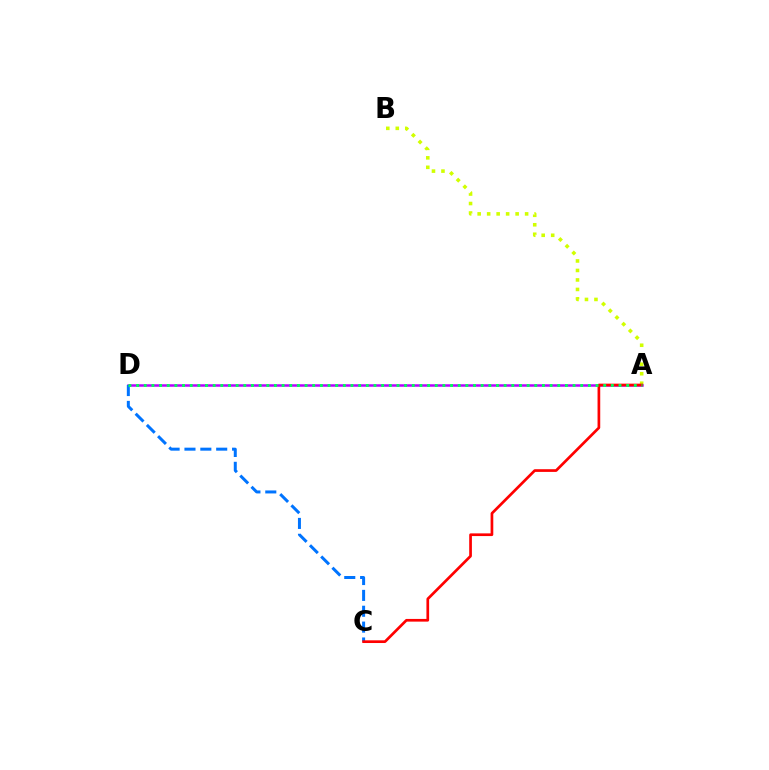{('A', 'B'): [{'color': '#d1ff00', 'line_style': 'dotted', 'thickness': 2.58}], ('A', 'D'): [{'color': '#b900ff', 'line_style': 'solid', 'thickness': 1.8}, {'color': '#00ff5c', 'line_style': 'dotted', 'thickness': 2.08}], ('C', 'D'): [{'color': '#0074ff', 'line_style': 'dashed', 'thickness': 2.16}], ('A', 'C'): [{'color': '#ff0000', 'line_style': 'solid', 'thickness': 1.94}]}